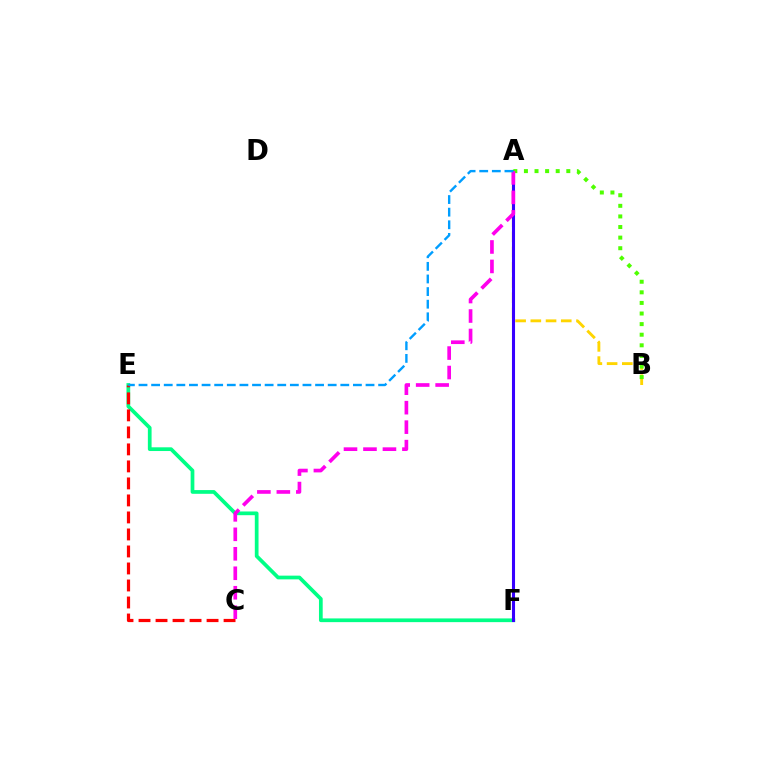{('A', 'B'): [{'color': '#ffd500', 'line_style': 'dashed', 'thickness': 2.07}, {'color': '#4fff00', 'line_style': 'dotted', 'thickness': 2.88}], ('E', 'F'): [{'color': '#00ff86', 'line_style': 'solid', 'thickness': 2.68}], ('A', 'F'): [{'color': '#3700ff', 'line_style': 'solid', 'thickness': 2.21}], ('C', 'E'): [{'color': '#ff0000', 'line_style': 'dashed', 'thickness': 2.31}], ('A', 'C'): [{'color': '#ff00ed', 'line_style': 'dashed', 'thickness': 2.65}], ('A', 'E'): [{'color': '#009eff', 'line_style': 'dashed', 'thickness': 1.71}]}